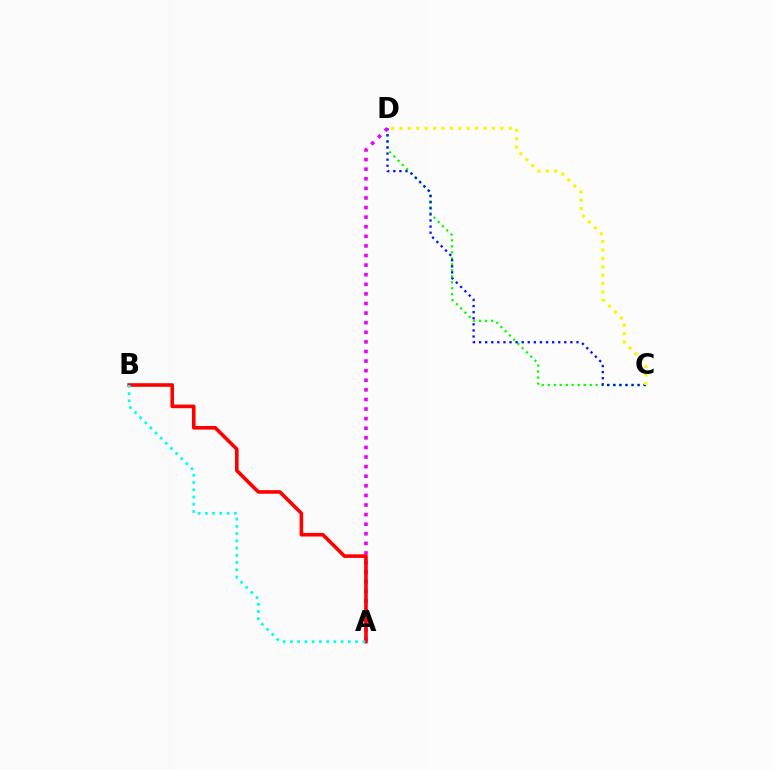{('C', 'D'): [{'color': '#08ff00', 'line_style': 'dotted', 'thickness': 1.63}, {'color': '#0010ff', 'line_style': 'dotted', 'thickness': 1.65}, {'color': '#fcf500', 'line_style': 'dotted', 'thickness': 2.28}], ('A', 'D'): [{'color': '#ee00ff', 'line_style': 'dotted', 'thickness': 2.61}], ('A', 'B'): [{'color': '#ff0000', 'line_style': 'solid', 'thickness': 2.6}, {'color': '#00fff6', 'line_style': 'dotted', 'thickness': 1.97}]}